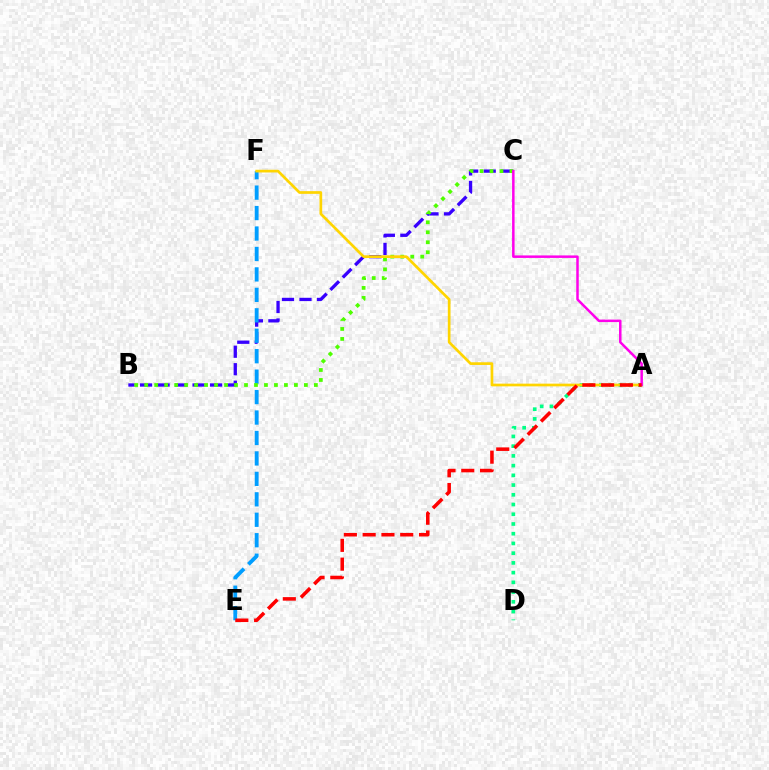{('B', 'C'): [{'color': '#3700ff', 'line_style': 'dashed', 'thickness': 2.38}, {'color': '#4fff00', 'line_style': 'dotted', 'thickness': 2.71}], ('A', 'D'): [{'color': '#00ff86', 'line_style': 'dotted', 'thickness': 2.64}], ('E', 'F'): [{'color': '#009eff', 'line_style': 'dashed', 'thickness': 2.78}], ('A', 'F'): [{'color': '#ffd500', 'line_style': 'solid', 'thickness': 1.95}], ('A', 'C'): [{'color': '#ff00ed', 'line_style': 'solid', 'thickness': 1.8}], ('A', 'E'): [{'color': '#ff0000', 'line_style': 'dashed', 'thickness': 2.55}]}